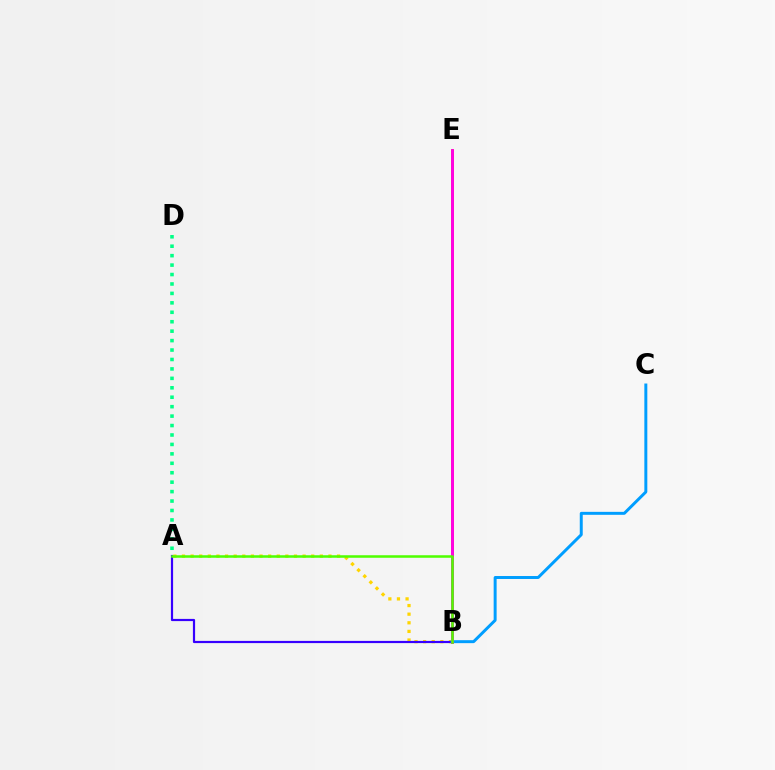{('A', 'B'): [{'color': '#ffd500', 'line_style': 'dotted', 'thickness': 2.34}, {'color': '#3700ff', 'line_style': 'solid', 'thickness': 1.58}, {'color': '#4fff00', 'line_style': 'solid', 'thickness': 1.82}], ('B', 'E'): [{'color': '#ff0000', 'line_style': 'solid', 'thickness': 1.8}, {'color': '#ff00ed', 'line_style': 'solid', 'thickness': 1.94}], ('A', 'D'): [{'color': '#00ff86', 'line_style': 'dotted', 'thickness': 2.56}], ('B', 'C'): [{'color': '#009eff', 'line_style': 'solid', 'thickness': 2.14}]}